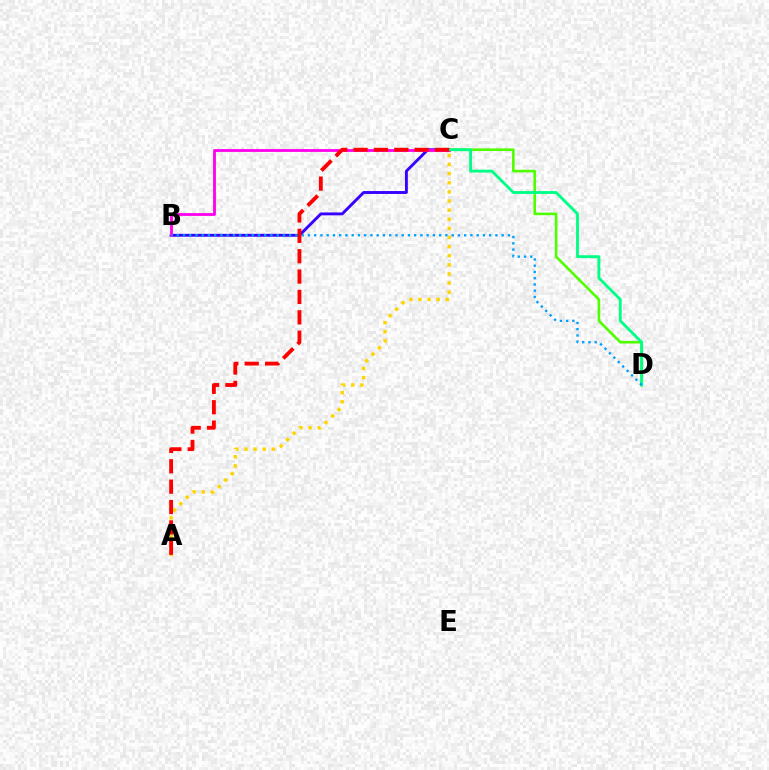{('B', 'C'): [{'color': '#3700ff', 'line_style': 'solid', 'thickness': 2.08}, {'color': '#ff00ed', 'line_style': 'solid', 'thickness': 2.02}], ('C', 'D'): [{'color': '#4fff00', 'line_style': 'solid', 'thickness': 1.88}, {'color': '#00ff86', 'line_style': 'solid', 'thickness': 2.07}], ('A', 'C'): [{'color': '#ffd500', 'line_style': 'dotted', 'thickness': 2.48}, {'color': '#ff0000', 'line_style': 'dashed', 'thickness': 2.77}], ('B', 'D'): [{'color': '#009eff', 'line_style': 'dotted', 'thickness': 1.7}]}